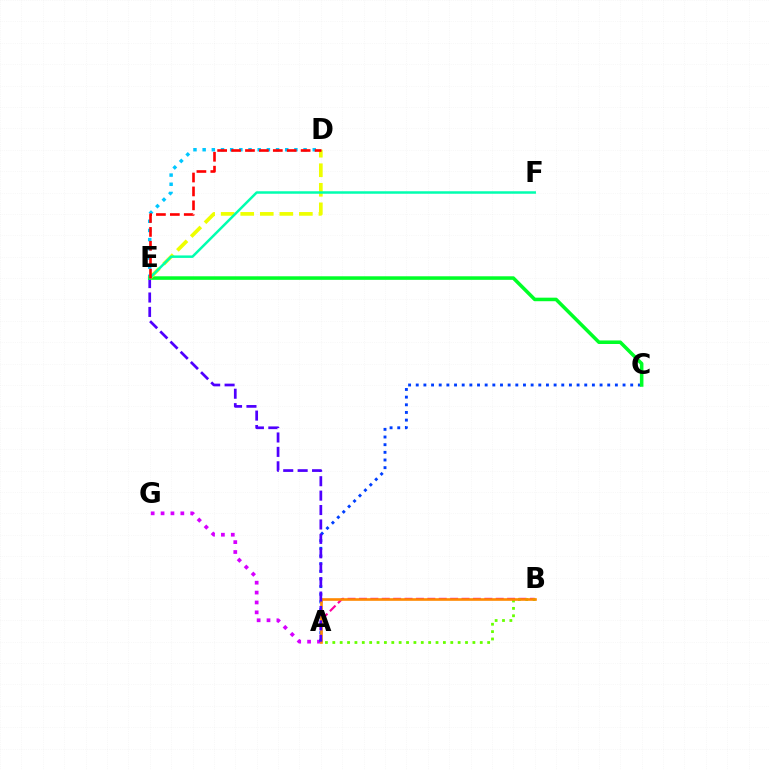{('A', 'G'): [{'color': '#d600ff', 'line_style': 'dotted', 'thickness': 2.69}], ('A', 'B'): [{'color': '#ff00a0', 'line_style': 'dashed', 'thickness': 1.55}, {'color': '#66ff00', 'line_style': 'dotted', 'thickness': 2.0}, {'color': '#ff8800', 'line_style': 'solid', 'thickness': 1.89}], ('D', 'E'): [{'color': '#00c7ff', 'line_style': 'dotted', 'thickness': 2.49}, {'color': '#eeff00', 'line_style': 'dashed', 'thickness': 2.65}, {'color': '#ff0000', 'line_style': 'dashed', 'thickness': 1.89}], ('A', 'C'): [{'color': '#003fff', 'line_style': 'dotted', 'thickness': 2.08}], ('A', 'E'): [{'color': '#4f00ff', 'line_style': 'dashed', 'thickness': 1.96}], ('C', 'E'): [{'color': '#00ff27', 'line_style': 'solid', 'thickness': 2.55}], ('E', 'F'): [{'color': '#00ffaf', 'line_style': 'solid', 'thickness': 1.79}]}